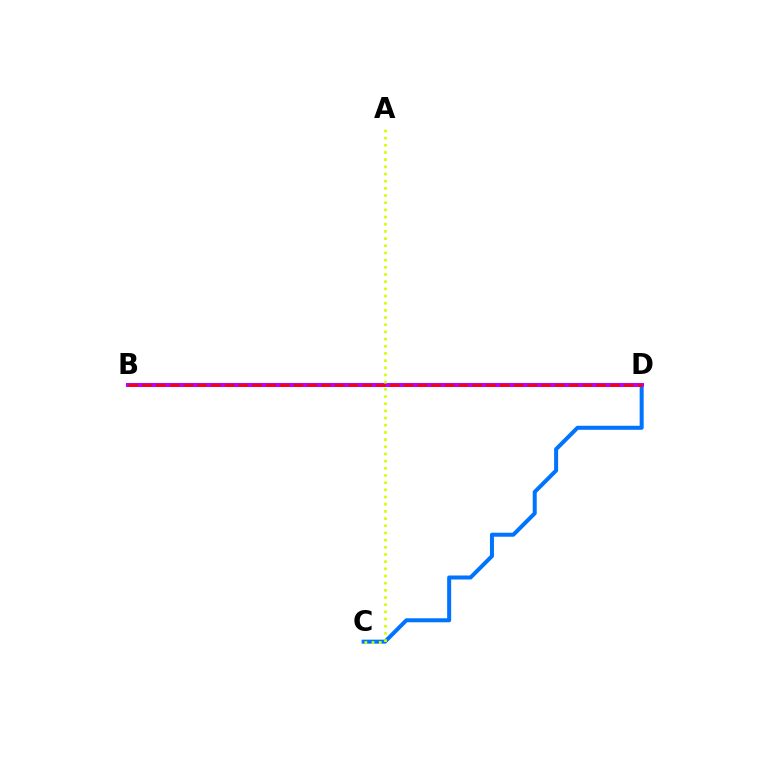{('C', 'D'): [{'color': '#0074ff', 'line_style': 'solid', 'thickness': 2.89}], ('B', 'D'): [{'color': '#00ff5c', 'line_style': 'dashed', 'thickness': 2.68}, {'color': '#b900ff', 'line_style': 'solid', 'thickness': 2.86}, {'color': '#ff0000', 'line_style': 'dashed', 'thickness': 1.87}], ('A', 'C'): [{'color': '#d1ff00', 'line_style': 'dotted', 'thickness': 1.95}]}